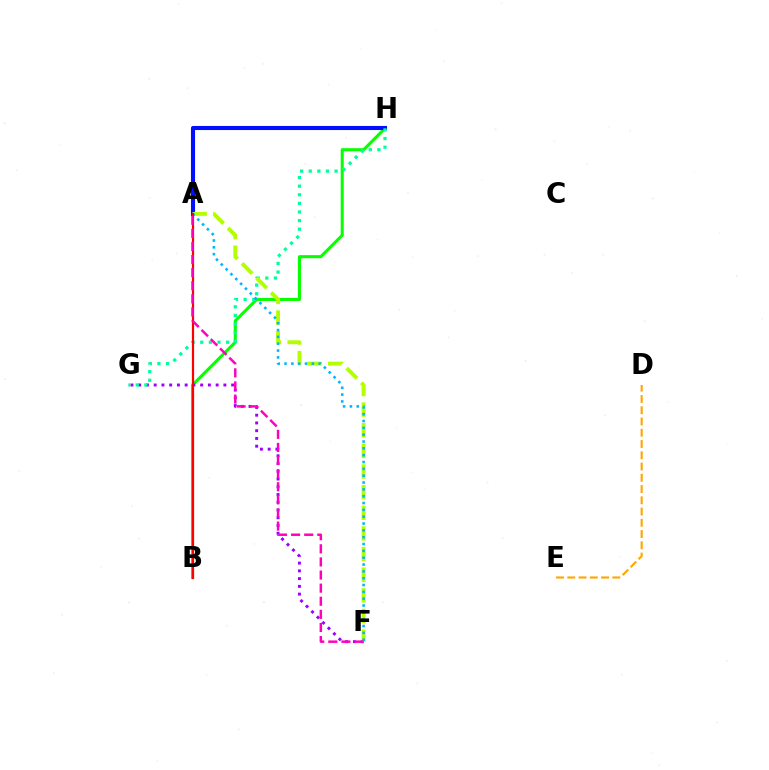{('B', 'H'): [{'color': '#08ff00', 'line_style': 'solid', 'thickness': 2.2}], ('F', 'G'): [{'color': '#9b00ff', 'line_style': 'dotted', 'thickness': 2.1}], ('D', 'E'): [{'color': '#ffa500', 'line_style': 'dashed', 'thickness': 1.53}], ('A', 'H'): [{'color': '#0010ff', 'line_style': 'solid', 'thickness': 2.94}], ('G', 'H'): [{'color': '#00ff9d', 'line_style': 'dotted', 'thickness': 2.34}], ('A', 'F'): [{'color': '#b3ff00', 'line_style': 'dashed', 'thickness': 2.8}, {'color': '#00b5ff', 'line_style': 'dotted', 'thickness': 1.86}, {'color': '#ff00bd', 'line_style': 'dashed', 'thickness': 1.78}], ('A', 'B'): [{'color': '#ff0000', 'line_style': 'solid', 'thickness': 1.59}]}